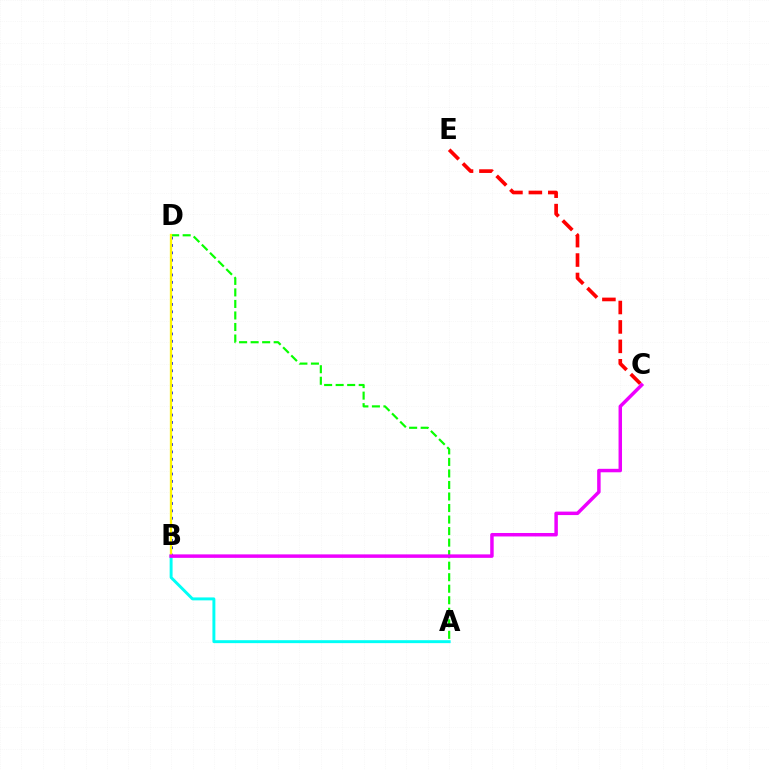{('A', 'D'): [{'color': '#08ff00', 'line_style': 'dashed', 'thickness': 1.57}], ('C', 'E'): [{'color': '#ff0000', 'line_style': 'dashed', 'thickness': 2.64}], ('B', 'D'): [{'color': '#0010ff', 'line_style': 'dotted', 'thickness': 2.0}, {'color': '#fcf500', 'line_style': 'solid', 'thickness': 1.66}], ('A', 'B'): [{'color': '#00fff6', 'line_style': 'solid', 'thickness': 2.12}], ('B', 'C'): [{'color': '#ee00ff', 'line_style': 'solid', 'thickness': 2.5}]}